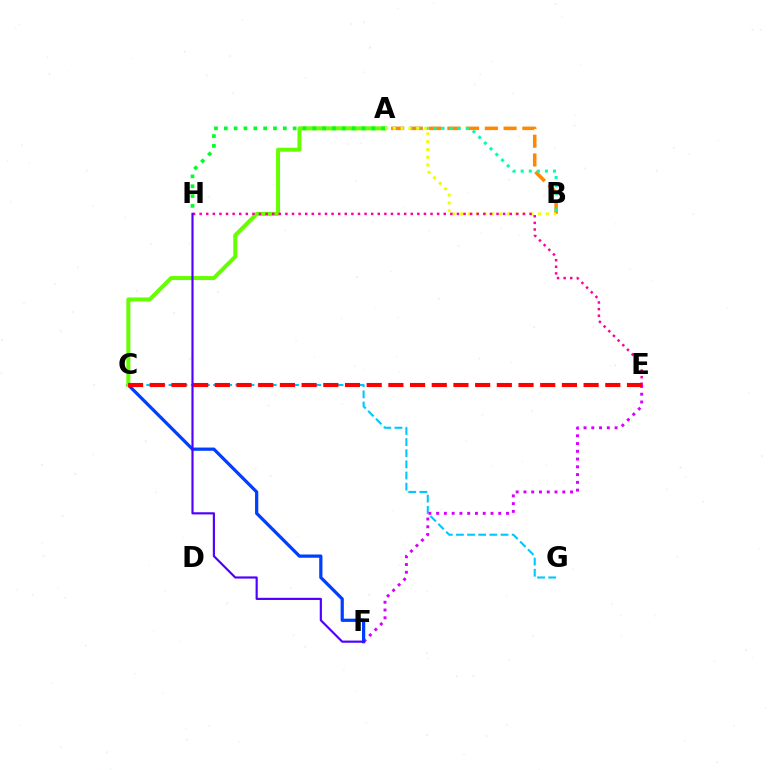{('C', 'G'): [{'color': '#00c7ff', 'line_style': 'dashed', 'thickness': 1.51}], ('A', 'B'): [{'color': '#ff8800', 'line_style': 'dashed', 'thickness': 2.55}, {'color': '#00ffaf', 'line_style': 'dotted', 'thickness': 2.19}, {'color': '#eeff00', 'line_style': 'dotted', 'thickness': 2.12}], ('E', 'F'): [{'color': '#d600ff', 'line_style': 'dotted', 'thickness': 2.11}], ('C', 'F'): [{'color': '#003fff', 'line_style': 'solid', 'thickness': 2.33}], ('A', 'C'): [{'color': '#66ff00', 'line_style': 'solid', 'thickness': 2.88}], ('A', 'H'): [{'color': '#00ff27', 'line_style': 'dotted', 'thickness': 2.67}], ('E', 'H'): [{'color': '#ff00a0', 'line_style': 'dotted', 'thickness': 1.79}], ('C', 'E'): [{'color': '#ff0000', 'line_style': 'dashed', 'thickness': 2.95}], ('F', 'H'): [{'color': '#4f00ff', 'line_style': 'solid', 'thickness': 1.56}]}